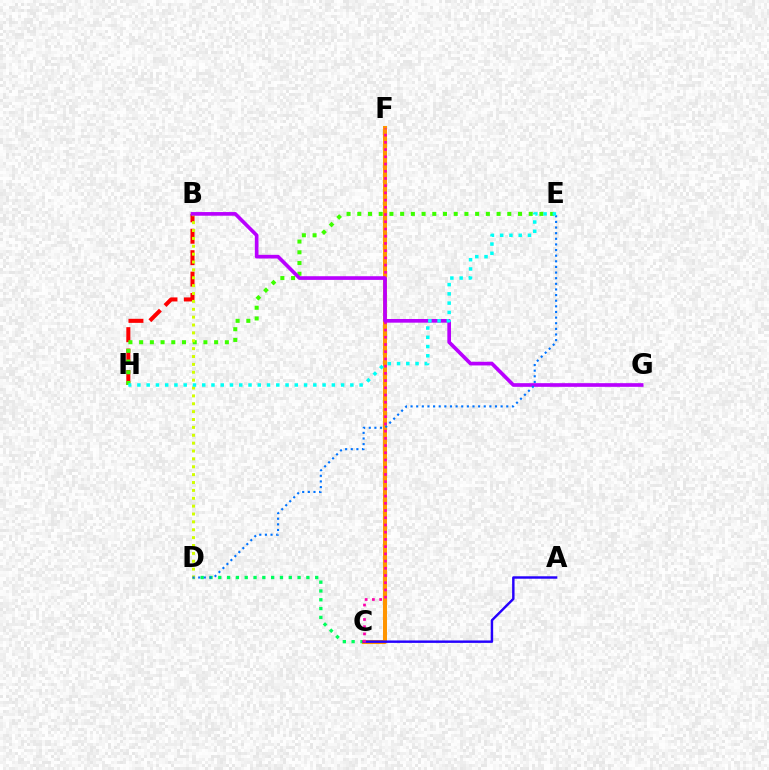{('B', 'H'): [{'color': '#ff0000', 'line_style': 'dashed', 'thickness': 2.91}], ('C', 'D'): [{'color': '#00ff5c', 'line_style': 'dotted', 'thickness': 2.39}], ('C', 'F'): [{'color': '#ff9400', 'line_style': 'solid', 'thickness': 2.91}, {'color': '#ff00ac', 'line_style': 'dotted', 'thickness': 1.96}], ('A', 'C'): [{'color': '#2500ff', 'line_style': 'solid', 'thickness': 1.75}], ('E', 'H'): [{'color': '#3dff00', 'line_style': 'dotted', 'thickness': 2.91}, {'color': '#00fff6', 'line_style': 'dotted', 'thickness': 2.52}], ('B', 'D'): [{'color': '#d1ff00', 'line_style': 'dotted', 'thickness': 2.14}], ('B', 'G'): [{'color': '#b900ff', 'line_style': 'solid', 'thickness': 2.64}], ('D', 'E'): [{'color': '#0074ff', 'line_style': 'dotted', 'thickness': 1.53}]}